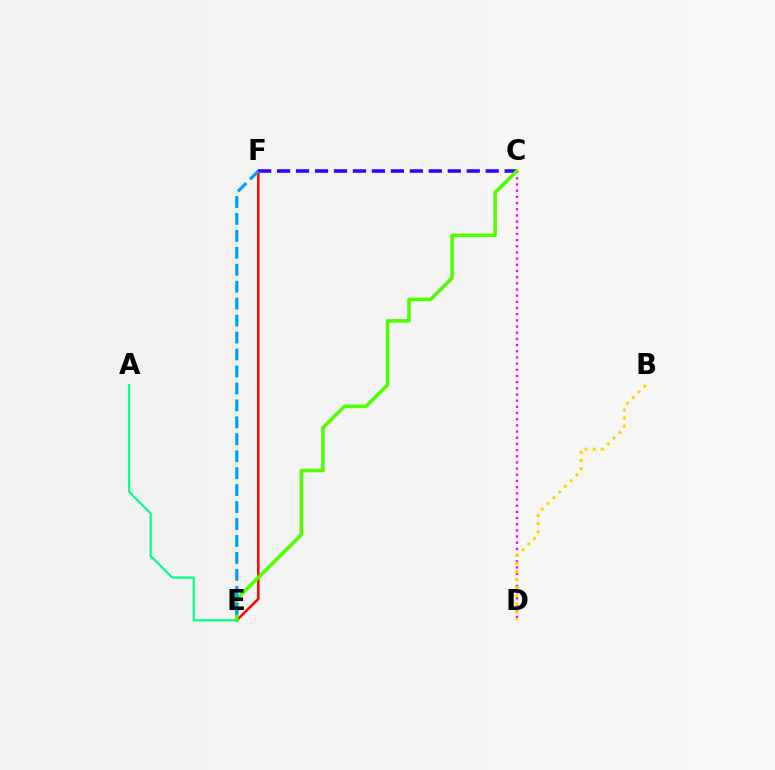{('C', 'D'): [{'color': '#ff00ed', 'line_style': 'dotted', 'thickness': 1.68}], ('E', 'F'): [{'color': '#ff0000', 'line_style': 'solid', 'thickness': 1.78}, {'color': '#009eff', 'line_style': 'dashed', 'thickness': 2.3}], ('A', 'E'): [{'color': '#00ff86', 'line_style': 'solid', 'thickness': 1.57}], ('C', 'F'): [{'color': '#3700ff', 'line_style': 'dashed', 'thickness': 2.58}], ('C', 'E'): [{'color': '#4fff00', 'line_style': 'solid', 'thickness': 2.56}], ('B', 'D'): [{'color': '#ffd500', 'line_style': 'dotted', 'thickness': 2.2}]}